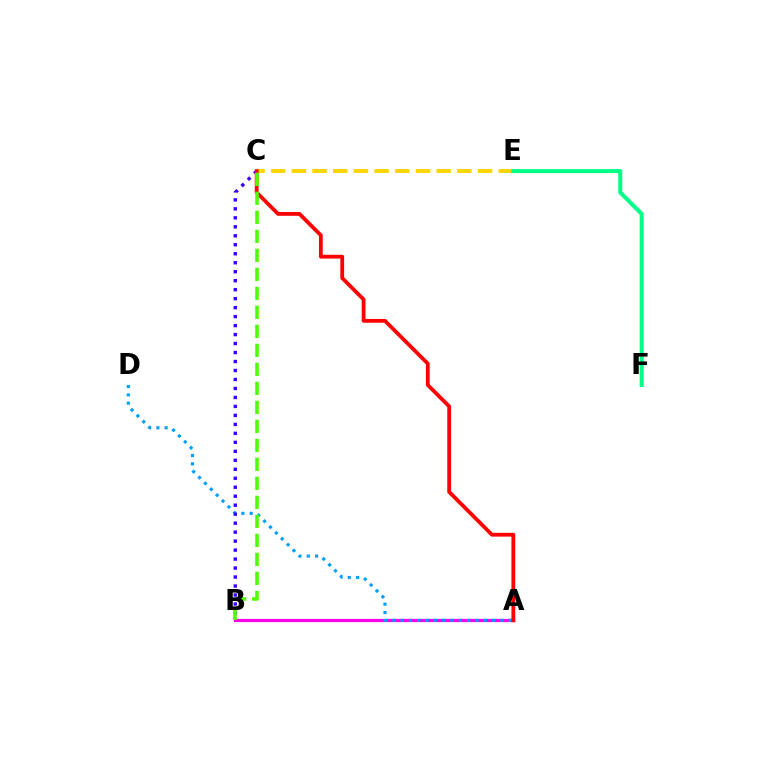{('A', 'B'): [{'color': '#ff00ed', 'line_style': 'solid', 'thickness': 2.32}], ('C', 'E'): [{'color': '#ffd500', 'line_style': 'dashed', 'thickness': 2.81}], ('A', 'D'): [{'color': '#009eff', 'line_style': 'dotted', 'thickness': 2.26}], ('B', 'C'): [{'color': '#3700ff', 'line_style': 'dotted', 'thickness': 2.44}, {'color': '#4fff00', 'line_style': 'dashed', 'thickness': 2.58}], ('A', 'C'): [{'color': '#ff0000', 'line_style': 'solid', 'thickness': 2.73}], ('E', 'F'): [{'color': '#00ff86', 'line_style': 'solid', 'thickness': 2.89}]}